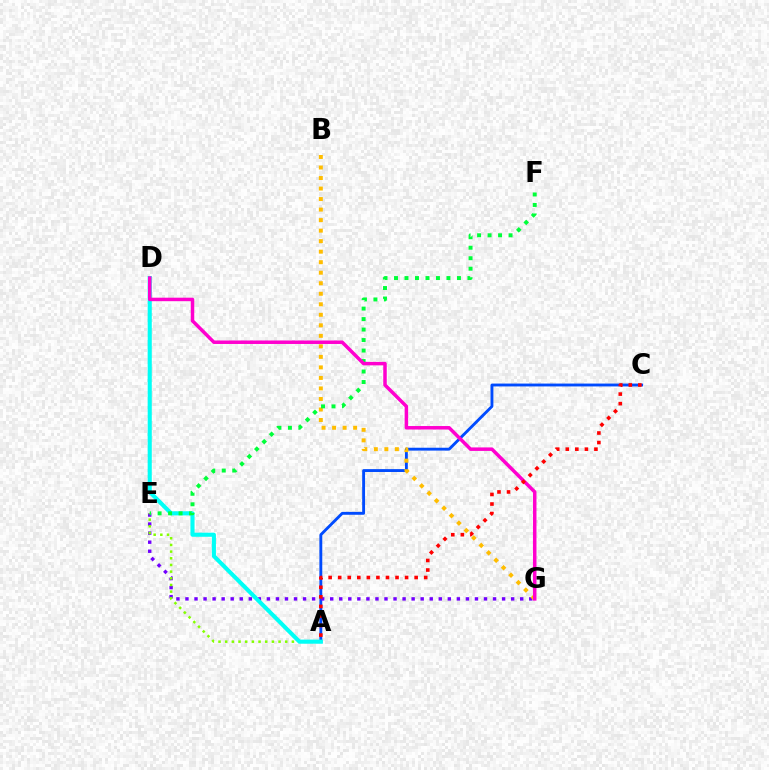{('A', 'C'): [{'color': '#004bff', 'line_style': 'solid', 'thickness': 2.06}, {'color': '#ff0000', 'line_style': 'dotted', 'thickness': 2.6}], ('E', 'G'): [{'color': '#7200ff', 'line_style': 'dotted', 'thickness': 2.46}], ('A', 'E'): [{'color': '#84ff00', 'line_style': 'dotted', 'thickness': 1.81}], ('A', 'D'): [{'color': '#00fff6', 'line_style': 'solid', 'thickness': 2.95}], ('B', 'G'): [{'color': '#ffbd00', 'line_style': 'dotted', 'thickness': 2.86}], ('E', 'F'): [{'color': '#00ff39', 'line_style': 'dotted', 'thickness': 2.85}], ('D', 'G'): [{'color': '#ff00cf', 'line_style': 'solid', 'thickness': 2.52}]}